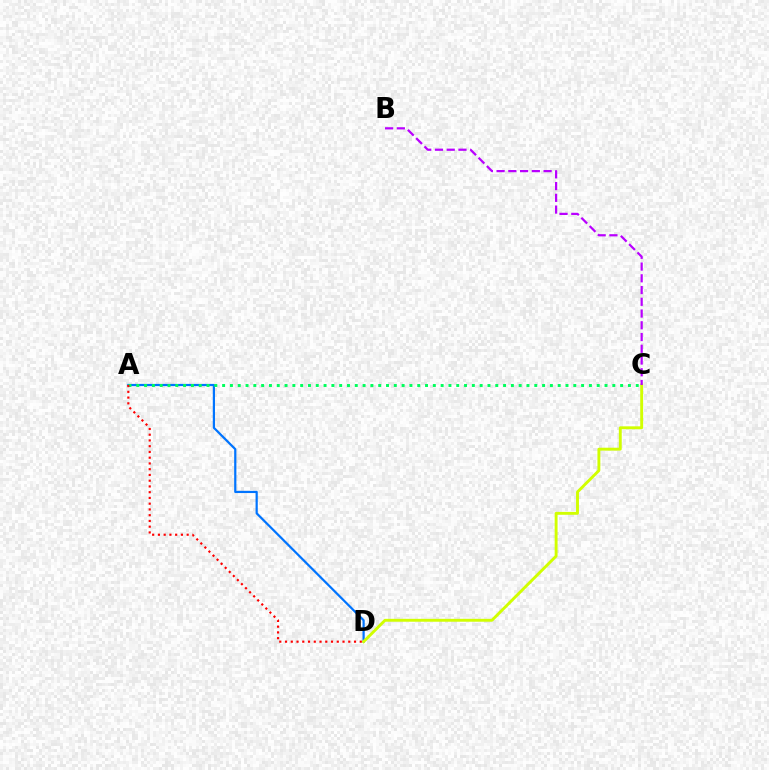{('A', 'D'): [{'color': '#0074ff', 'line_style': 'solid', 'thickness': 1.59}, {'color': '#ff0000', 'line_style': 'dotted', 'thickness': 1.56}], ('A', 'C'): [{'color': '#00ff5c', 'line_style': 'dotted', 'thickness': 2.12}], ('C', 'D'): [{'color': '#d1ff00', 'line_style': 'solid', 'thickness': 2.09}], ('B', 'C'): [{'color': '#b900ff', 'line_style': 'dashed', 'thickness': 1.6}]}